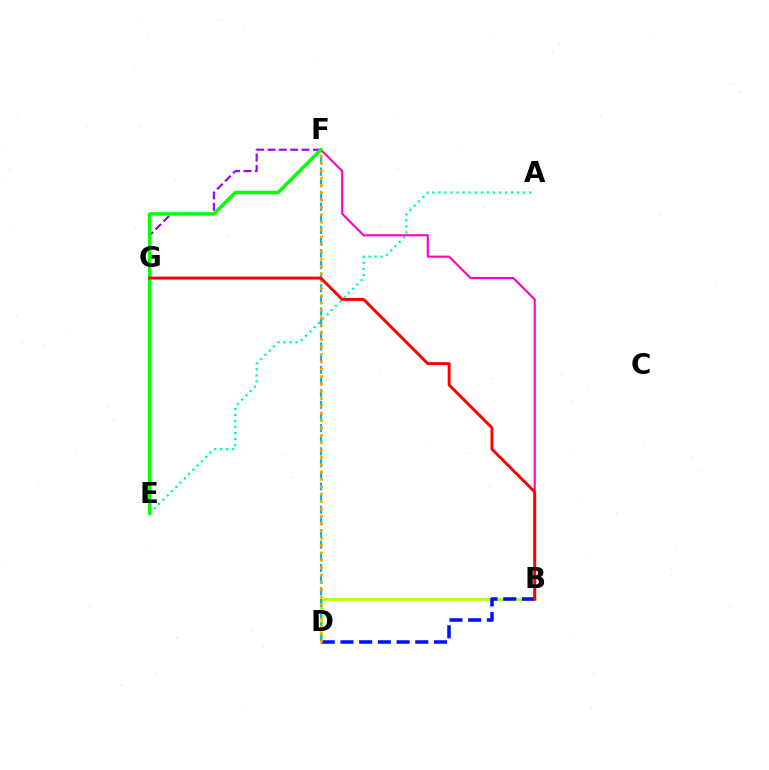{('A', 'E'): [{'color': '#00ff9d', 'line_style': 'dotted', 'thickness': 1.64}], ('B', 'D'): [{'color': '#b3ff00', 'line_style': 'solid', 'thickness': 1.99}, {'color': '#0010ff', 'line_style': 'dashed', 'thickness': 2.54}], ('D', 'F'): [{'color': '#00b5ff', 'line_style': 'dashed', 'thickness': 1.58}, {'color': '#ffa500', 'line_style': 'dotted', 'thickness': 2.0}], ('E', 'F'): [{'color': '#9b00ff', 'line_style': 'dashed', 'thickness': 1.54}, {'color': '#08ff00', 'line_style': 'solid', 'thickness': 2.45}], ('B', 'F'): [{'color': '#ff00bd', 'line_style': 'solid', 'thickness': 1.51}], ('B', 'G'): [{'color': '#ff0000', 'line_style': 'solid', 'thickness': 2.1}]}